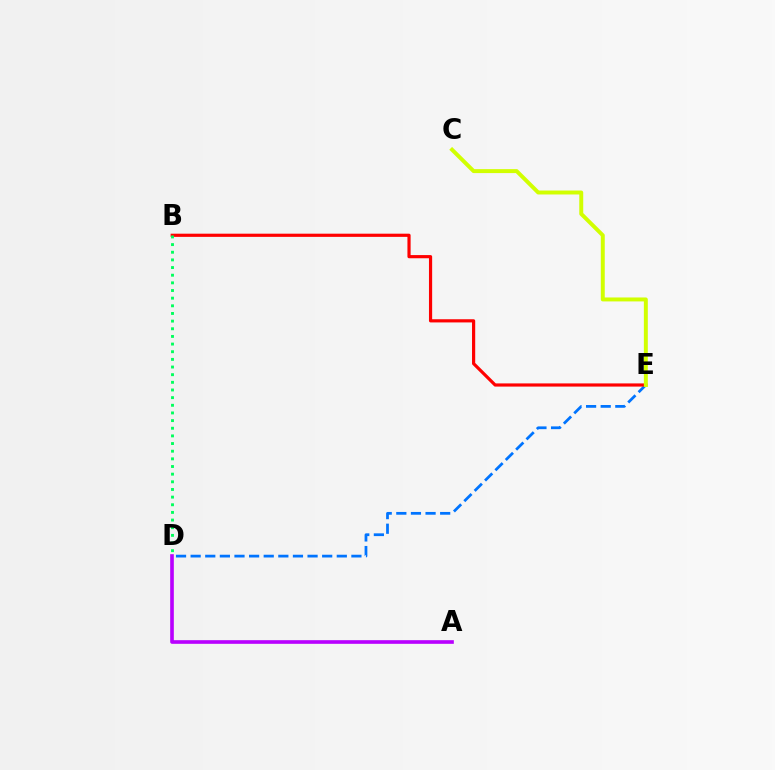{('D', 'E'): [{'color': '#0074ff', 'line_style': 'dashed', 'thickness': 1.99}], ('B', 'E'): [{'color': '#ff0000', 'line_style': 'solid', 'thickness': 2.29}], ('B', 'D'): [{'color': '#00ff5c', 'line_style': 'dotted', 'thickness': 2.08}], ('C', 'E'): [{'color': '#d1ff00', 'line_style': 'solid', 'thickness': 2.84}], ('A', 'D'): [{'color': '#b900ff', 'line_style': 'solid', 'thickness': 2.62}]}